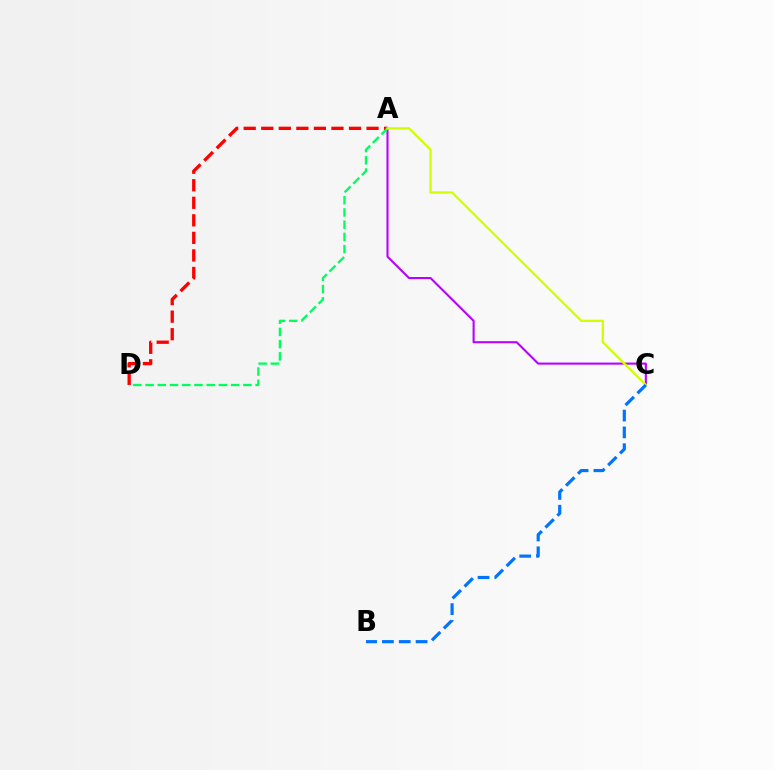{('A', 'C'): [{'color': '#b900ff', 'line_style': 'solid', 'thickness': 1.5}, {'color': '#d1ff00', 'line_style': 'solid', 'thickness': 1.64}], ('A', 'D'): [{'color': '#ff0000', 'line_style': 'dashed', 'thickness': 2.38}, {'color': '#00ff5c', 'line_style': 'dashed', 'thickness': 1.66}], ('B', 'C'): [{'color': '#0074ff', 'line_style': 'dashed', 'thickness': 2.29}]}